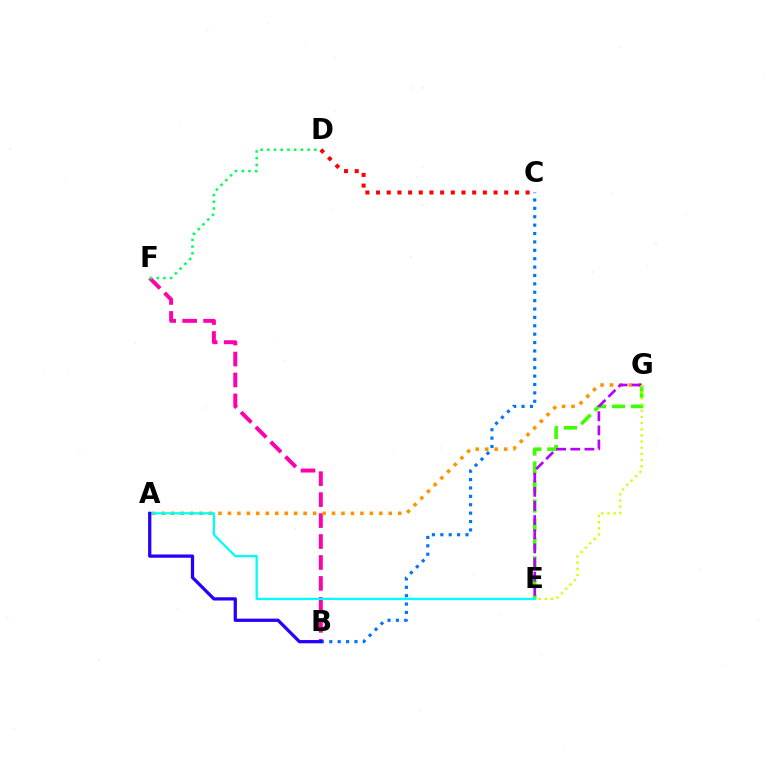{('B', 'F'): [{'color': '#ff00ac', 'line_style': 'dashed', 'thickness': 2.85}], ('B', 'C'): [{'color': '#0074ff', 'line_style': 'dotted', 'thickness': 2.28}], ('A', 'G'): [{'color': '#ff9400', 'line_style': 'dotted', 'thickness': 2.57}], ('E', 'G'): [{'color': '#3dff00', 'line_style': 'dashed', 'thickness': 2.58}, {'color': '#b900ff', 'line_style': 'dashed', 'thickness': 1.92}, {'color': '#d1ff00', 'line_style': 'dotted', 'thickness': 1.67}], ('C', 'D'): [{'color': '#ff0000', 'line_style': 'dotted', 'thickness': 2.9}], ('A', 'E'): [{'color': '#00fff6', 'line_style': 'solid', 'thickness': 1.66}], ('A', 'B'): [{'color': '#2500ff', 'line_style': 'solid', 'thickness': 2.34}], ('D', 'F'): [{'color': '#00ff5c', 'line_style': 'dotted', 'thickness': 1.82}]}